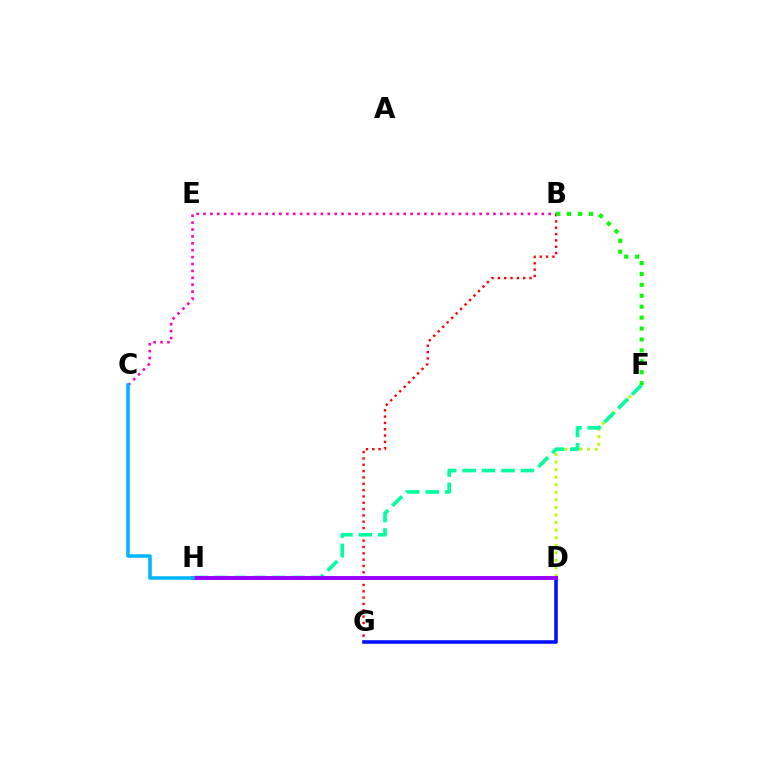{('D', 'F'): [{'color': '#b3ff00', 'line_style': 'dotted', 'thickness': 2.05}], ('B', 'G'): [{'color': '#ff0000', 'line_style': 'dotted', 'thickness': 1.72}], ('D', 'G'): [{'color': '#0010ff', 'line_style': 'solid', 'thickness': 2.57}], ('D', 'H'): [{'color': '#ffa500', 'line_style': 'dashed', 'thickness': 1.9}, {'color': '#9b00ff', 'line_style': 'solid', 'thickness': 2.83}], ('F', 'H'): [{'color': '#00ff9d', 'line_style': 'dashed', 'thickness': 2.64}], ('B', 'F'): [{'color': '#08ff00', 'line_style': 'dotted', 'thickness': 2.97}], ('B', 'C'): [{'color': '#ff00bd', 'line_style': 'dotted', 'thickness': 1.88}], ('C', 'H'): [{'color': '#00b5ff', 'line_style': 'solid', 'thickness': 2.54}]}